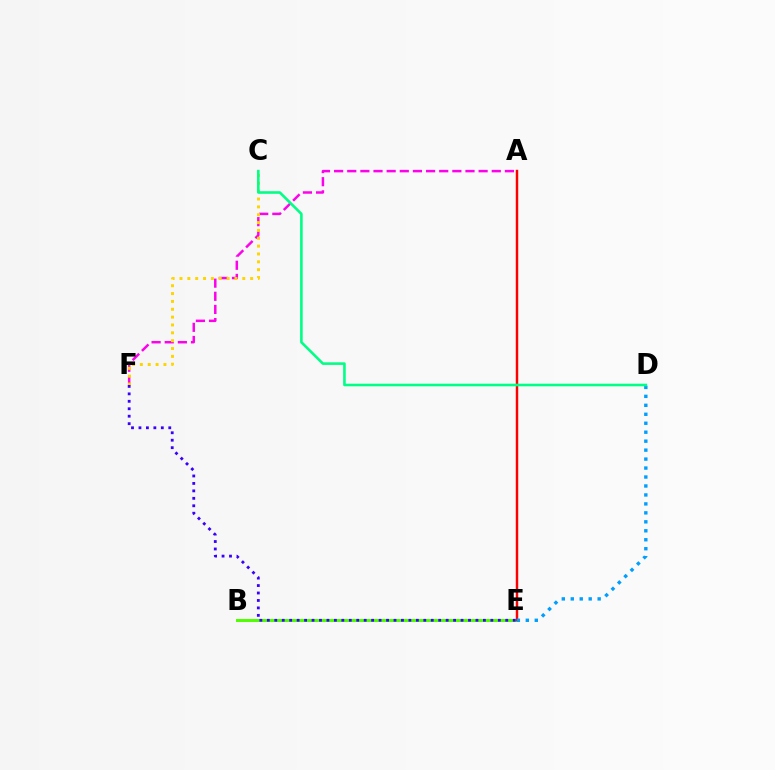{('A', 'F'): [{'color': '#ff00ed', 'line_style': 'dashed', 'thickness': 1.78}], ('B', 'E'): [{'color': '#4fff00', 'line_style': 'solid', 'thickness': 2.14}], ('C', 'F'): [{'color': '#ffd500', 'line_style': 'dotted', 'thickness': 2.13}], ('A', 'E'): [{'color': '#ff0000', 'line_style': 'solid', 'thickness': 1.76}], ('E', 'F'): [{'color': '#3700ff', 'line_style': 'dotted', 'thickness': 2.02}], ('D', 'E'): [{'color': '#009eff', 'line_style': 'dotted', 'thickness': 2.44}], ('C', 'D'): [{'color': '#00ff86', 'line_style': 'solid', 'thickness': 1.87}]}